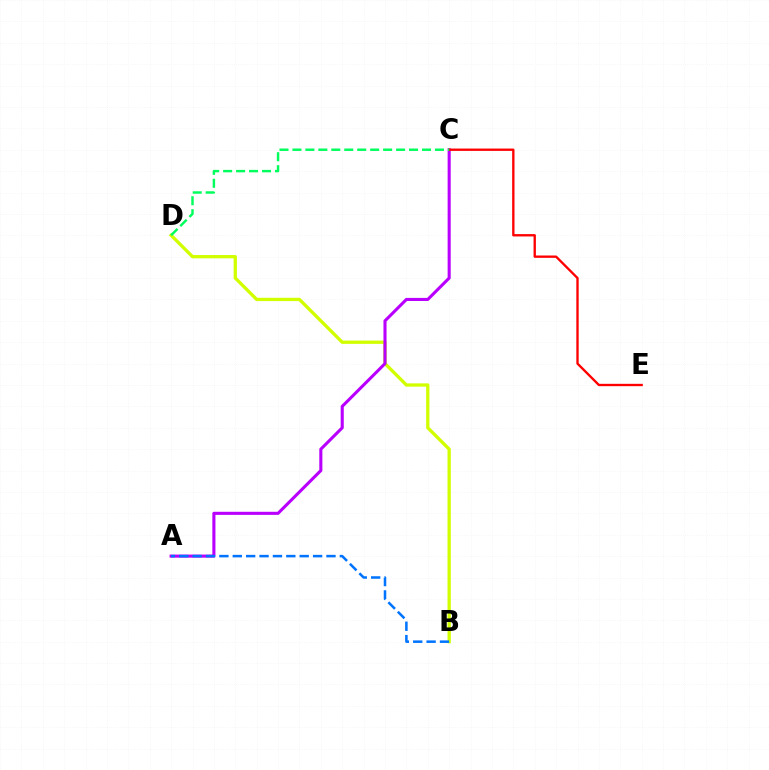{('B', 'D'): [{'color': '#d1ff00', 'line_style': 'solid', 'thickness': 2.38}], ('A', 'C'): [{'color': '#b900ff', 'line_style': 'solid', 'thickness': 2.22}], ('C', 'E'): [{'color': '#ff0000', 'line_style': 'solid', 'thickness': 1.69}], ('A', 'B'): [{'color': '#0074ff', 'line_style': 'dashed', 'thickness': 1.82}], ('C', 'D'): [{'color': '#00ff5c', 'line_style': 'dashed', 'thickness': 1.76}]}